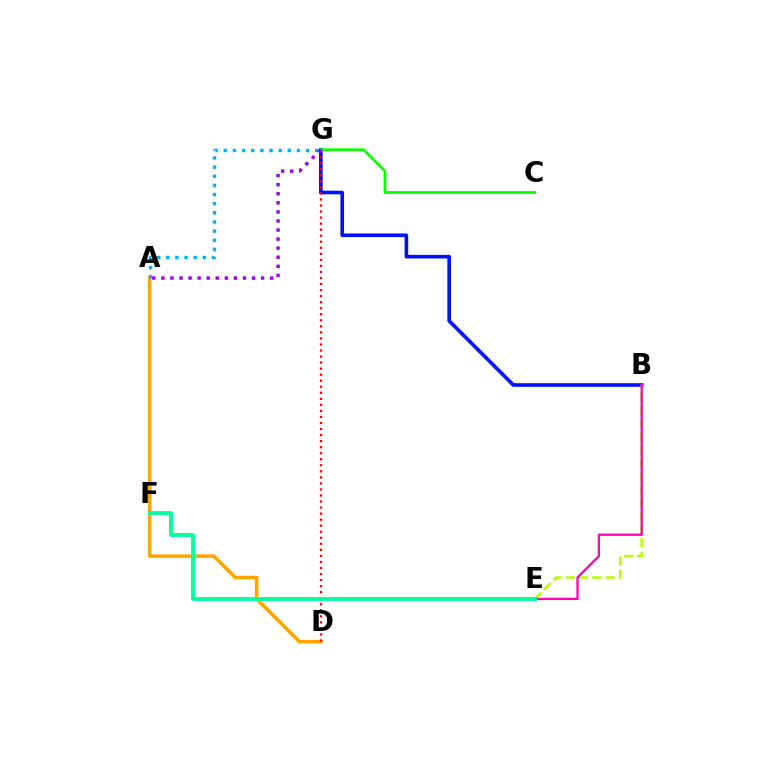{('B', 'G'): [{'color': '#0010ff', 'line_style': 'solid', 'thickness': 2.62}], ('B', 'E'): [{'color': '#b3ff00', 'line_style': 'dashed', 'thickness': 1.8}, {'color': '#ff00bd', 'line_style': 'solid', 'thickness': 1.64}], ('A', 'D'): [{'color': '#ffa500', 'line_style': 'solid', 'thickness': 2.55}], ('A', 'G'): [{'color': '#00b5ff', 'line_style': 'dotted', 'thickness': 2.48}, {'color': '#9b00ff', 'line_style': 'dotted', 'thickness': 2.46}], ('C', 'G'): [{'color': '#08ff00', 'line_style': 'solid', 'thickness': 1.98}], ('D', 'G'): [{'color': '#ff0000', 'line_style': 'dotted', 'thickness': 1.64}], ('E', 'F'): [{'color': '#00ff9d', 'line_style': 'solid', 'thickness': 2.75}]}